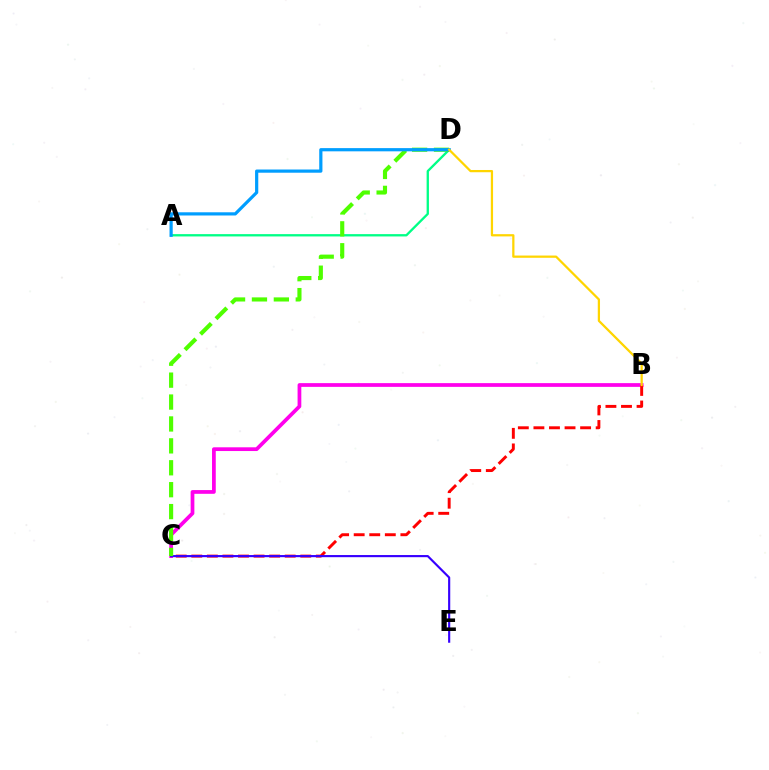{('B', 'C'): [{'color': '#ff00ed', 'line_style': 'solid', 'thickness': 2.69}, {'color': '#ff0000', 'line_style': 'dashed', 'thickness': 2.11}], ('A', 'D'): [{'color': '#00ff86', 'line_style': 'solid', 'thickness': 1.67}, {'color': '#009eff', 'line_style': 'solid', 'thickness': 2.31}], ('C', 'E'): [{'color': '#3700ff', 'line_style': 'solid', 'thickness': 1.55}], ('C', 'D'): [{'color': '#4fff00', 'line_style': 'dashed', 'thickness': 2.98}], ('B', 'D'): [{'color': '#ffd500', 'line_style': 'solid', 'thickness': 1.62}]}